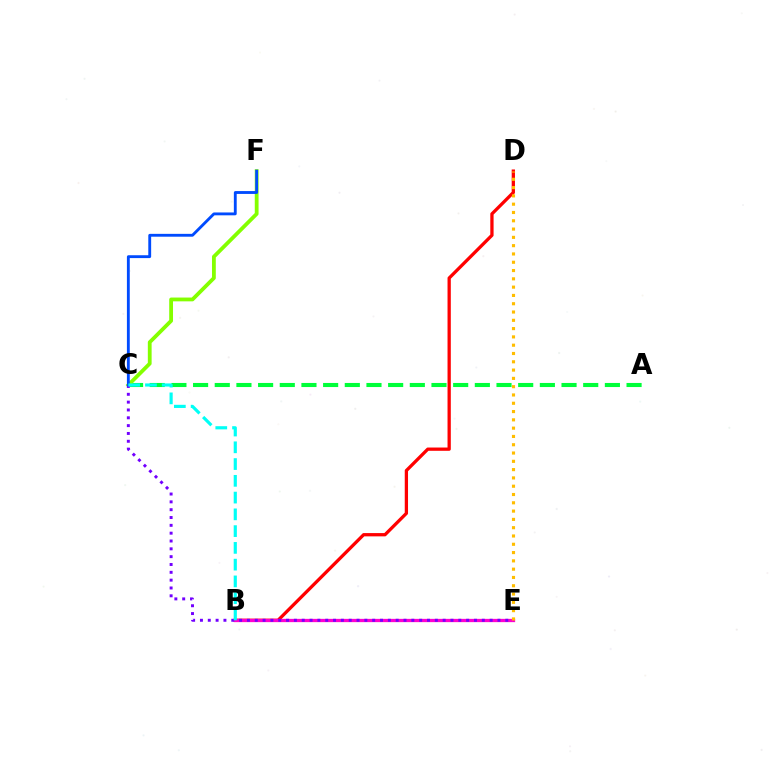{('B', 'D'): [{'color': '#ff0000', 'line_style': 'solid', 'thickness': 2.36}], ('A', 'C'): [{'color': '#00ff39', 'line_style': 'dashed', 'thickness': 2.94}], ('B', 'E'): [{'color': '#ff00cf', 'line_style': 'solid', 'thickness': 2.36}], ('C', 'F'): [{'color': '#84ff00', 'line_style': 'solid', 'thickness': 2.73}, {'color': '#004bff', 'line_style': 'solid', 'thickness': 2.05}], ('C', 'E'): [{'color': '#7200ff', 'line_style': 'dotted', 'thickness': 2.13}], ('B', 'C'): [{'color': '#00fff6', 'line_style': 'dashed', 'thickness': 2.28}], ('D', 'E'): [{'color': '#ffbd00', 'line_style': 'dotted', 'thickness': 2.25}]}